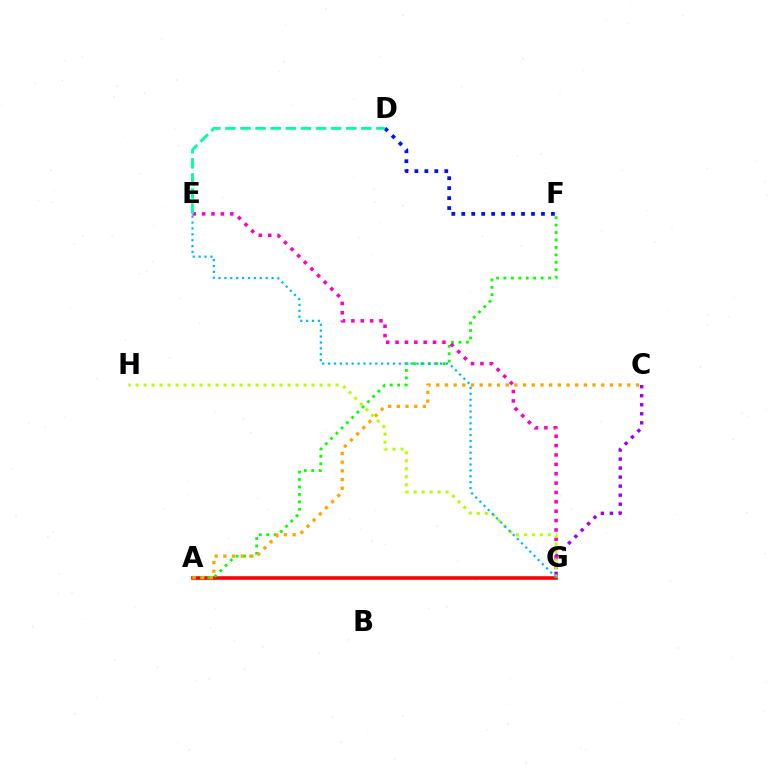{('A', 'G'): [{'color': '#ff0000', 'line_style': 'solid', 'thickness': 2.59}], ('C', 'G'): [{'color': '#9b00ff', 'line_style': 'dotted', 'thickness': 2.45}], ('A', 'F'): [{'color': '#08ff00', 'line_style': 'dotted', 'thickness': 2.02}], ('A', 'C'): [{'color': '#ffa500', 'line_style': 'dotted', 'thickness': 2.36}], ('D', 'F'): [{'color': '#0010ff', 'line_style': 'dotted', 'thickness': 2.71}], ('E', 'G'): [{'color': '#ff00bd', 'line_style': 'dotted', 'thickness': 2.55}, {'color': '#00b5ff', 'line_style': 'dotted', 'thickness': 1.6}], ('G', 'H'): [{'color': '#b3ff00', 'line_style': 'dotted', 'thickness': 2.17}], ('D', 'E'): [{'color': '#00ff9d', 'line_style': 'dashed', 'thickness': 2.05}]}